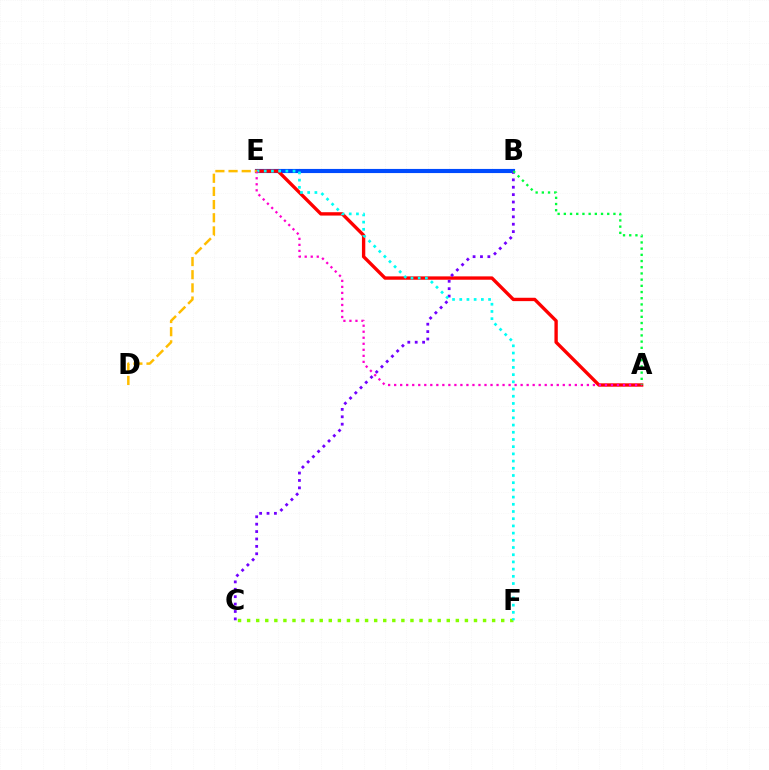{('B', 'E'): [{'color': '#004bff', 'line_style': 'solid', 'thickness': 2.97}], ('A', 'E'): [{'color': '#ff0000', 'line_style': 'solid', 'thickness': 2.42}, {'color': '#ff00cf', 'line_style': 'dotted', 'thickness': 1.64}], ('B', 'C'): [{'color': '#7200ff', 'line_style': 'dotted', 'thickness': 2.01}], ('C', 'F'): [{'color': '#84ff00', 'line_style': 'dotted', 'thickness': 2.47}], ('E', 'F'): [{'color': '#00fff6', 'line_style': 'dotted', 'thickness': 1.96}], ('A', 'B'): [{'color': '#00ff39', 'line_style': 'dotted', 'thickness': 1.68}], ('D', 'E'): [{'color': '#ffbd00', 'line_style': 'dashed', 'thickness': 1.79}]}